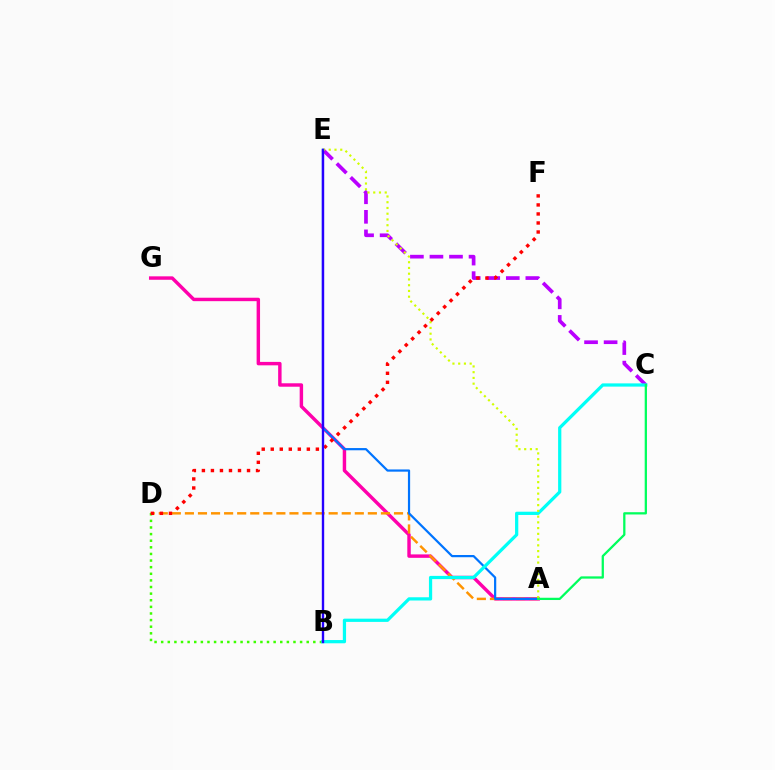{('A', 'G'): [{'color': '#ff00ac', 'line_style': 'solid', 'thickness': 2.47}], ('A', 'D'): [{'color': '#ff9400', 'line_style': 'dashed', 'thickness': 1.78}], ('B', 'D'): [{'color': '#3dff00', 'line_style': 'dotted', 'thickness': 1.8}], ('A', 'E'): [{'color': '#0074ff', 'line_style': 'solid', 'thickness': 1.59}, {'color': '#d1ff00', 'line_style': 'dotted', 'thickness': 1.56}], ('C', 'E'): [{'color': '#b900ff', 'line_style': 'dashed', 'thickness': 2.66}], ('B', 'C'): [{'color': '#00fff6', 'line_style': 'solid', 'thickness': 2.33}], ('D', 'F'): [{'color': '#ff0000', 'line_style': 'dotted', 'thickness': 2.45}], ('B', 'E'): [{'color': '#2500ff', 'line_style': 'solid', 'thickness': 1.71}], ('A', 'C'): [{'color': '#00ff5c', 'line_style': 'solid', 'thickness': 1.63}]}